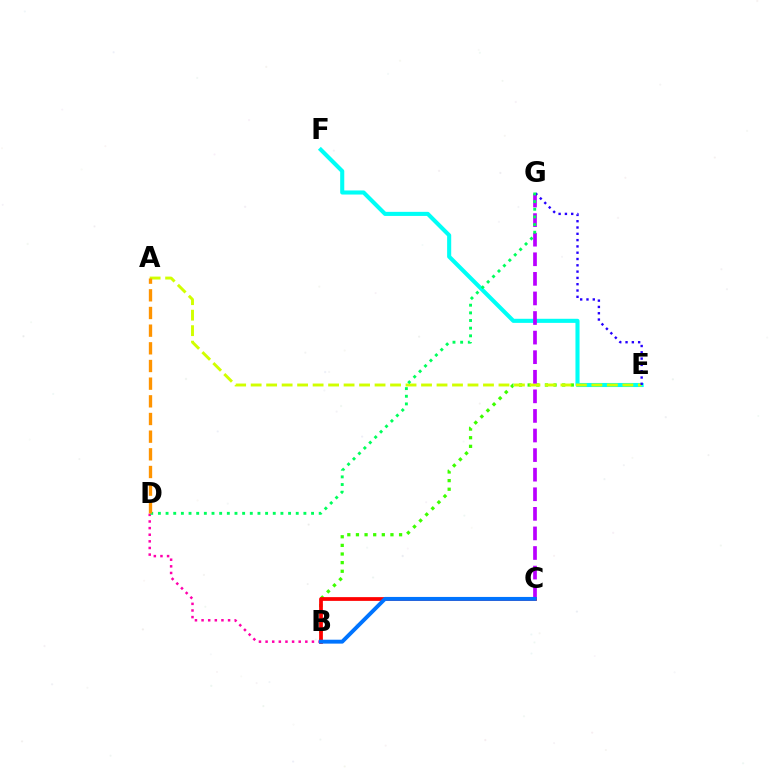{('B', 'D'): [{'color': '#ff00ac', 'line_style': 'dotted', 'thickness': 1.8}], ('B', 'E'): [{'color': '#3dff00', 'line_style': 'dotted', 'thickness': 2.34}], ('E', 'F'): [{'color': '#00fff6', 'line_style': 'solid', 'thickness': 2.94}], ('B', 'C'): [{'color': '#ff0000', 'line_style': 'solid', 'thickness': 2.7}, {'color': '#0074ff', 'line_style': 'solid', 'thickness': 2.81}], ('A', 'E'): [{'color': '#d1ff00', 'line_style': 'dashed', 'thickness': 2.1}], ('C', 'G'): [{'color': '#b900ff', 'line_style': 'dashed', 'thickness': 2.66}], ('E', 'G'): [{'color': '#2500ff', 'line_style': 'dotted', 'thickness': 1.71}], ('D', 'G'): [{'color': '#00ff5c', 'line_style': 'dotted', 'thickness': 2.08}], ('A', 'D'): [{'color': '#ff9400', 'line_style': 'dashed', 'thickness': 2.4}]}